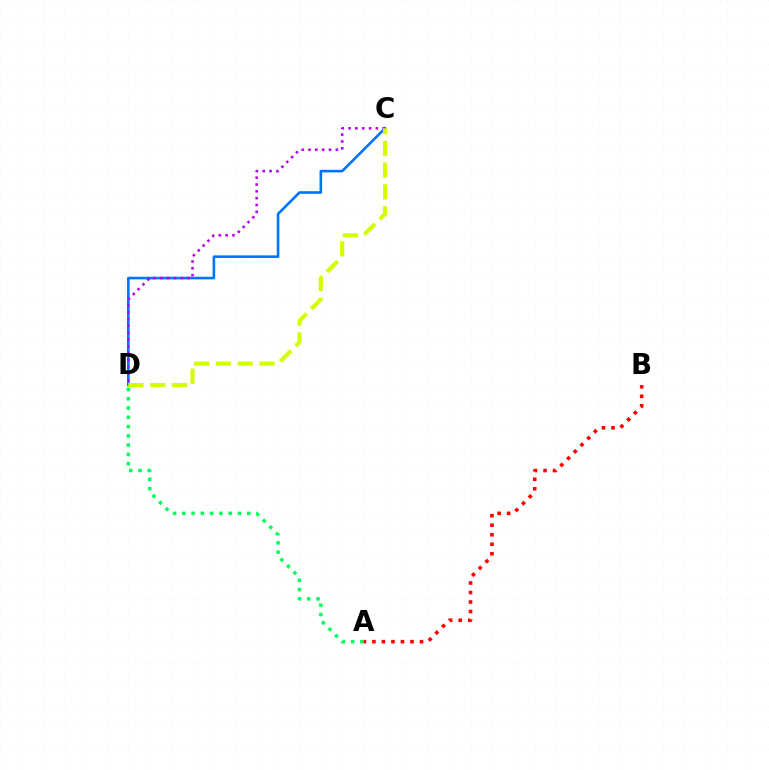{('A', 'D'): [{'color': '#00ff5c', 'line_style': 'dotted', 'thickness': 2.52}], ('A', 'B'): [{'color': '#ff0000', 'line_style': 'dotted', 'thickness': 2.59}], ('C', 'D'): [{'color': '#0074ff', 'line_style': 'solid', 'thickness': 1.88}, {'color': '#b900ff', 'line_style': 'dotted', 'thickness': 1.85}, {'color': '#d1ff00', 'line_style': 'dashed', 'thickness': 2.96}]}